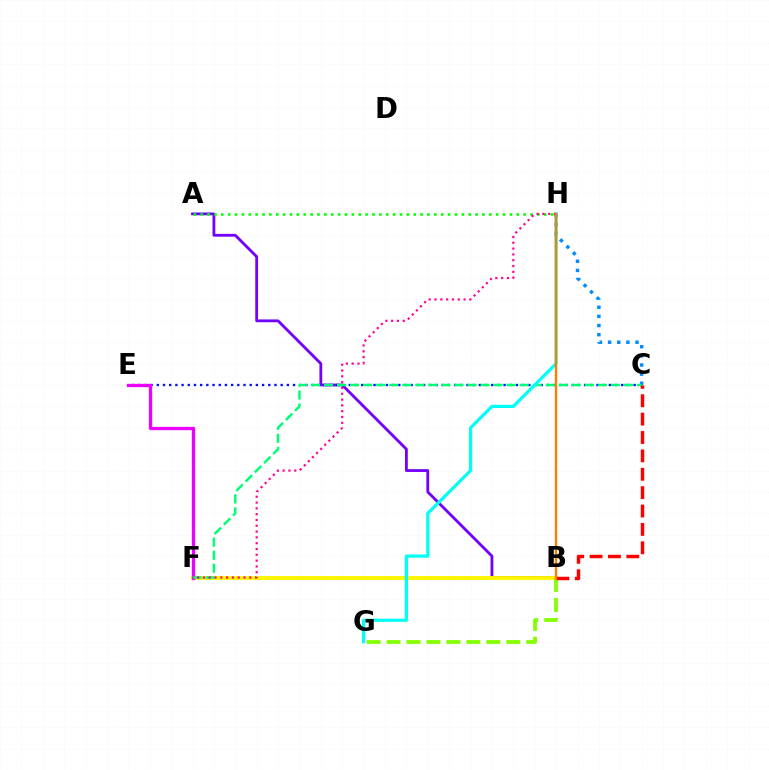{('A', 'B'): [{'color': '#7200ff', 'line_style': 'solid', 'thickness': 2.02}], ('B', 'F'): [{'color': '#fcf500', 'line_style': 'solid', 'thickness': 2.79}], ('C', 'E'): [{'color': '#0010ff', 'line_style': 'dotted', 'thickness': 1.68}], ('E', 'F'): [{'color': '#ee00ff', 'line_style': 'solid', 'thickness': 2.37}], ('A', 'H'): [{'color': '#08ff00', 'line_style': 'dotted', 'thickness': 1.87}], ('C', 'H'): [{'color': '#008cff', 'line_style': 'dotted', 'thickness': 2.48}], ('B', 'G'): [{'color': '#84ff00', 'line_style': 'dashed', 'thickness': 2.71}], ('C', 'F'): [{'color': '#00ff74', 'line_style': 'dashed', 'thickness': 1.77}], ('G', 'H'): [{'color': '#00fff6', 'line_style': 'solid', 'thickness': 2.31}], ('B', 'C'): [{'color': '#ff0000', 'line_style': 'dashed', 'thickness': 2.5}], ('F', 'H'): [{'color': '#ff0094', 'line_style': 'dotted', 'thickness': 1.58}], ('B', 'H'): [{'color': '#ff7c00', 'line_style': 'solid', 'thickness': 1.66}]}